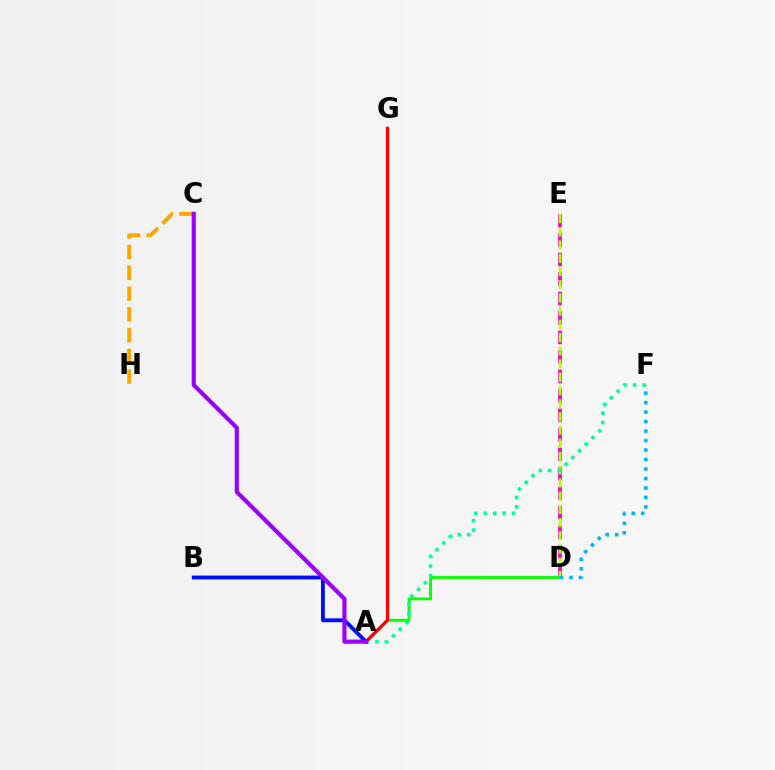{('C', 'H'): [{'color': '#ffa500', 'line_style': 'dashed', 'thickness': 2.82}], ('D', 'E'): [{'color': '#ff00bd', 'line_style': 'dashed', 'thickness': 2.65}, {'color': '#b3ff00', 'line_style': 'dashed', 'thickness': 1.8}], ('A', 'D'): [{'color': '#08ff00', 'line_style': 'solid', 'thickness': 2.05}], ('A', 'F'): [{'color': '#00ff9d', 'line_style': 'dotted', 'thickness': 2.57}], ('A', 'B'): [{'color': '#0010ff', 'line_style': 'solid', 'thickness': 2.78}], ('A', 'G'): [{'color': '#ff0000', 'line_style': 'solid', 'thickness': 2.31}], ('A', 'C'): [{'color': '#9b00ff', 'line_style': 'solid', 'thickness': 2.98}], ('D', 'F'): [{'color': '#00b5ff', 'line_style': 'dotted', 'thickness': 2.58}]}